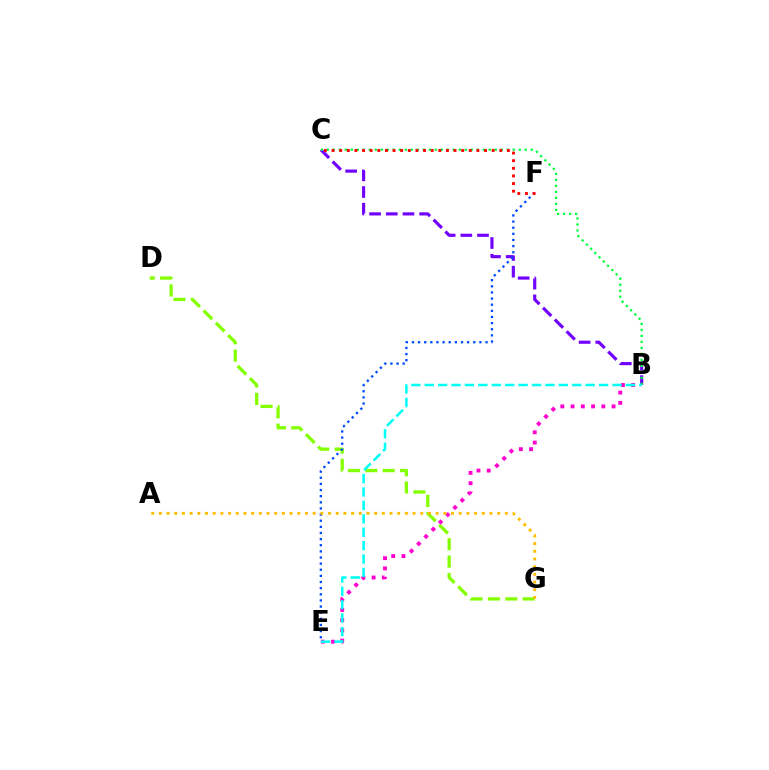{('D', 'G'): [{'color': '#84ff00', 'line_style': 'dashed', 'thickness': 2.36}], ('B', 'C'): [{'color': '#7200ff', 'line_style': 'dashed', 'thickness': 2.27}, {'color': '#00ff39', 'line_style': 'dotted', 'thickness': 1.63}], ('E', 'F'): [{'color': '#004bff', 'line_style': 'dotted', 'thickness': 1.67}], ('C', 'F'): [{'color': '#ff0000', 'line_style': 'dotted', 'thickness': 2.07}], ('B', 'E'): [{'color': '#ff00cf', 'line_style': 'dotted', 'thickness': 2.78}, {'color': '#00fff6', 'line_style': 'dashed', 'thickness': 1.82}], ('A', 'G'): [{'color': '#ffbd00', 'line_style': 'dotted', 'thickness': 2.09}]}